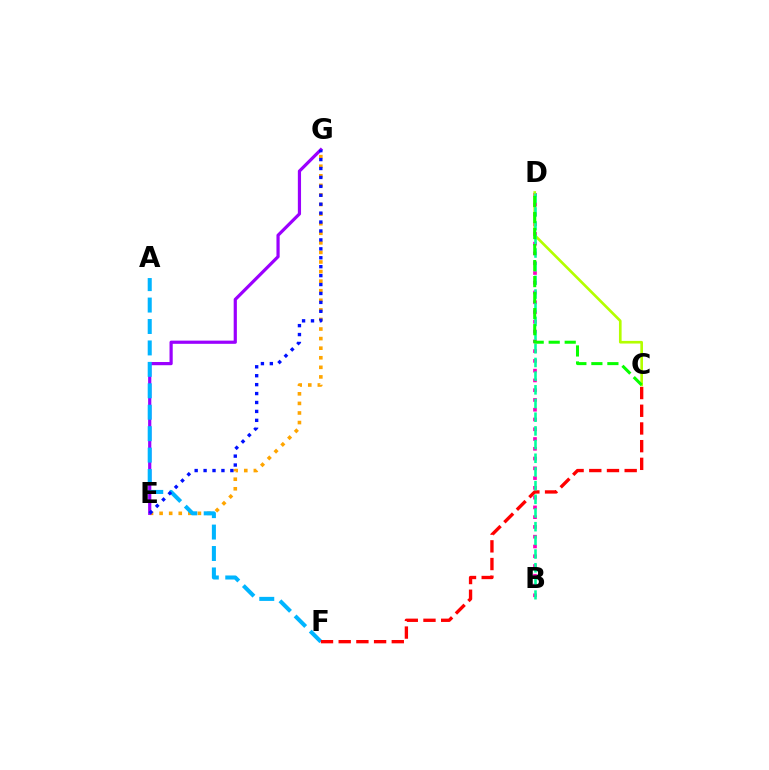{('E', 'G'): [{'color': '#ffa500', 'line_style': 'dotted', 'thickness': 2.6}, {'color': '#9b00ff', 'line_style': 'solid', 'thickness': 2.3}, {'color': '#0010ff', 'line_style': 'dotted', 'thickness': 2.43}], ('B', 'D'): [{'color': '#ff00bd', 'line_style': 'dotted', 'thickness': 2.65}, {'color': '#00ff9d', 'line_style': 'dashed', 'thickness': 1.86}], ('A', 'F'): [{'color': '#00b5ff', 'line_style': 'dashed', 'thickness': 2.91}], ('C', 'D'): [{'color': '#b3ff00', 'line_style': 'solid', 'thickness': 1.91}, {'color': '#08ff00', 'line_style': 'dashed', 'thickness': 2.18}], ('C', 'F'): [{'color': '#ff0000', 'line_style': 'dashed', 'thickness': 2.4}]}